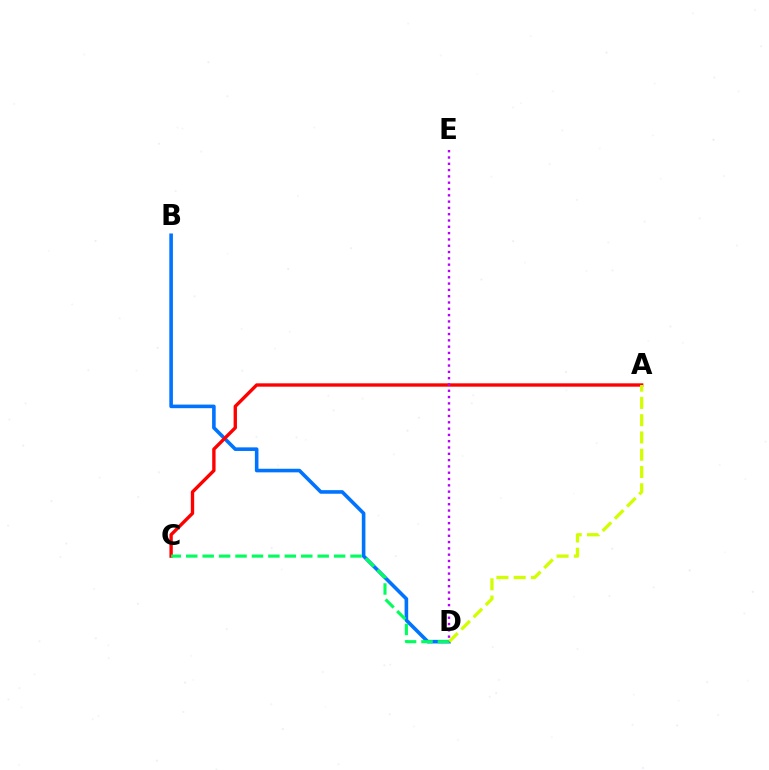{('B', 'D'): [{'color': '#0074ff', 'line_style': 'solid', 'thickness': 2.59}], ('A', 'C'): [{'color': '#ff0000', 'line_style': 'solid', 'thickness': 2.42}], ('A', 'D'): [{'color': '#d1ff00', 'line_style': 'dashed', 'thickness': 2.35}], ('C', 'D'): [{'color': '#00ff5c', 'line_style': 'dashed', 'thickness': 2.23}], ('D', 'E'): [{'color': '#b900ff', 'line_style': 'dotted', 'thickness': 1.71}]}